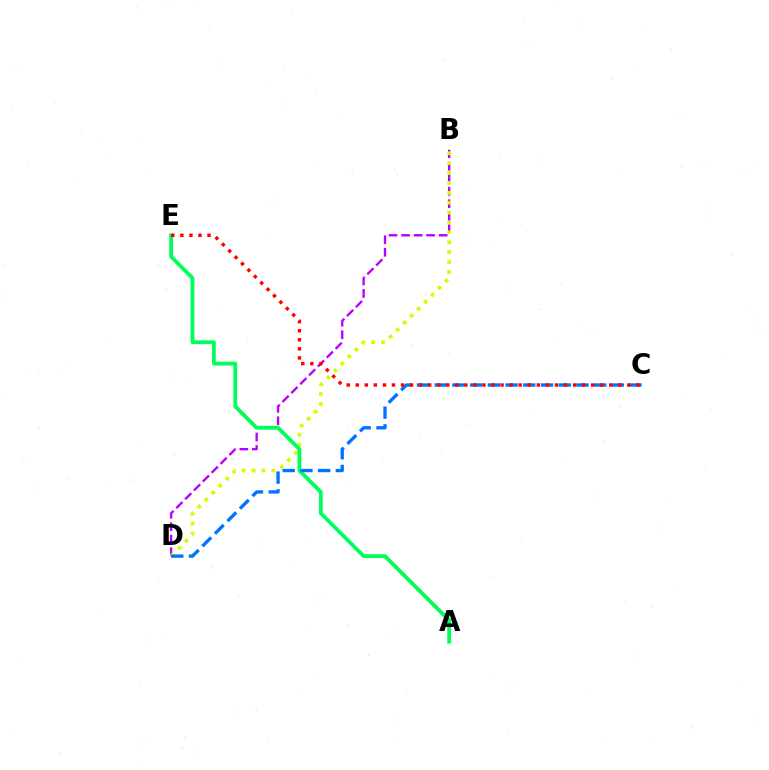{('B', 'D'): [{'color': '#b900ff', 'line_style': 'dashed', 'thickness': 1.7}, {'color': '#d1ff00', 'line_style': 'dotted', 'thickness': 2.69}], ('A', 'E'): [{'color': '#00ff5c', 'line_style': 'solid', 'thickness': 2.74}], ('C', 'D'): [{'color': '#0074ff', 'line_style': 'dashed', 'thickness': 2.41}], ('C', 'E'): [{'color': '#ff0000', 'line_style': 'dotted', 'thickness': 2.46}]}